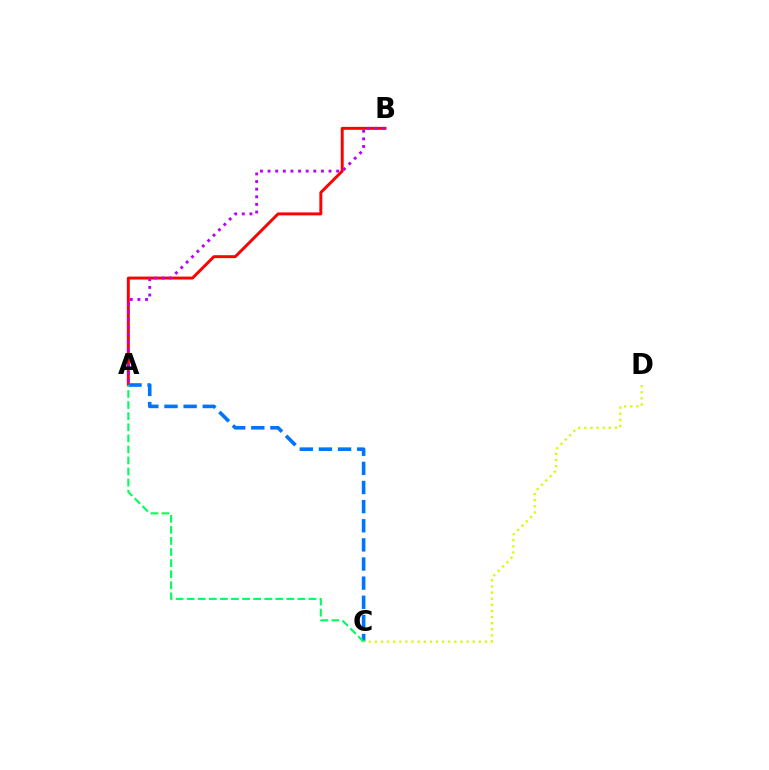{('A', 'B'): [{'color': '#ff0000', 'line_style': 'solid', 'thickness': 2.11}, {'color': '#b900ff', 'line_style': 'dotted', 'thickness': 2.07}], ('A', 'C'): [{'color': '#0074ff', 'line_style': 'dashed', 'thickness': 2.6}, {'color': '#00ff5c', 'line_style': 'dashed', 'thickness': 1.5}], ('C', 'D'): [{'color': '#d1ff00', 'line_style': 'dotted', 'thickness': 1.66}]}